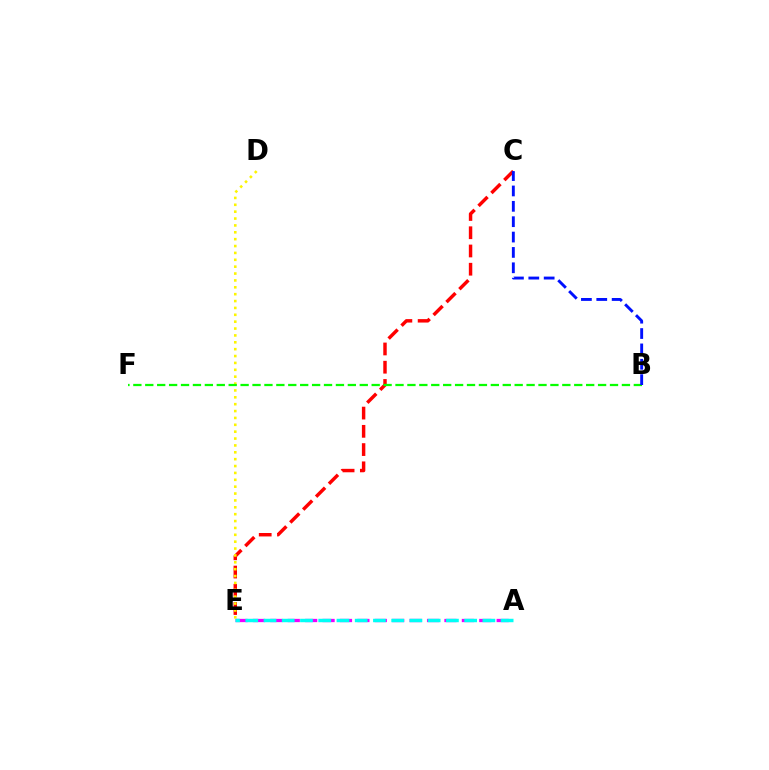{('C', 'E'): [{'color': '#ff0000', 'line_style': 'dashed', 'thickness': 2.48}], ('D', 'E'): [{'color': '#fcf500', 'line_style': 'dotted', 'thickness': 1.87}], ('B', 'F'): [{'color': '#08ff00', 'line_style': 'dashed', 'thickness': 1.62}], ('B', 'C'): [{'color': '#0010ff', 'line_style': 'dashed', 'thickness': 2.09}], ('A', 'E'): [{'color': '#ee00ff', 'line_style': 'dashed', 'thickness': 2.36}, {'color': '#00fff6', 'line_style': 'dashed', 'thickness': 2.48}]}